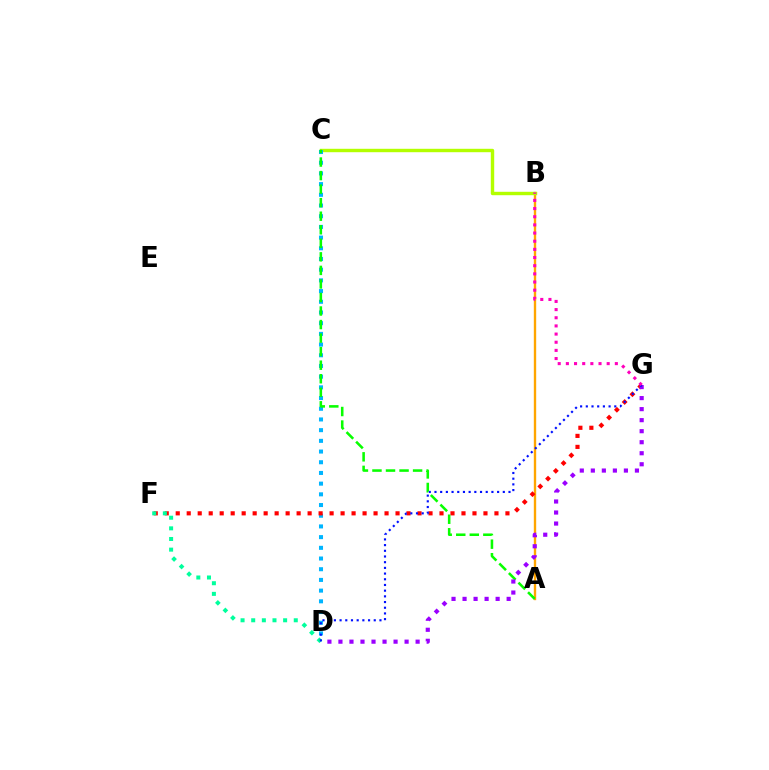{('A', 'B'): [{'color': '#ffa500', 'line_style': 'solid', 'thickness': 1.71}], ('B', 'C'): [{'color': '#b3ff00', 'line_style': 'solid', 'thickness': 2.46}], ('C', 'D'): [{'color': '#00b5ff', 'line_style': 'dotted', 'thickness': 2.91}], ('F', 'G'): [{'color': '#ff0000', 'line_style': 'dotted', 'thickness': 2.99}], ('D', 'F'): [{'color': '#00ff9d', 'line_style': 'dotted', 'thickness': 2.89}], ('A', 'C'): [{'color': '#08ff00', 'line_style': 'dashed', 'thickness': 1.84}], ('D', 'G'): [{'color': '#9b00ff', 'line_style': 'dotted', 'thickness': 3.0}, {'color': '#0010ff', 'line_style': 'dotted', 'thickness': 1.55}], ('B', 'G'): [{'color': '#ff00bd', 'line_style': 'dotted', 'thickness': 2.22}]}